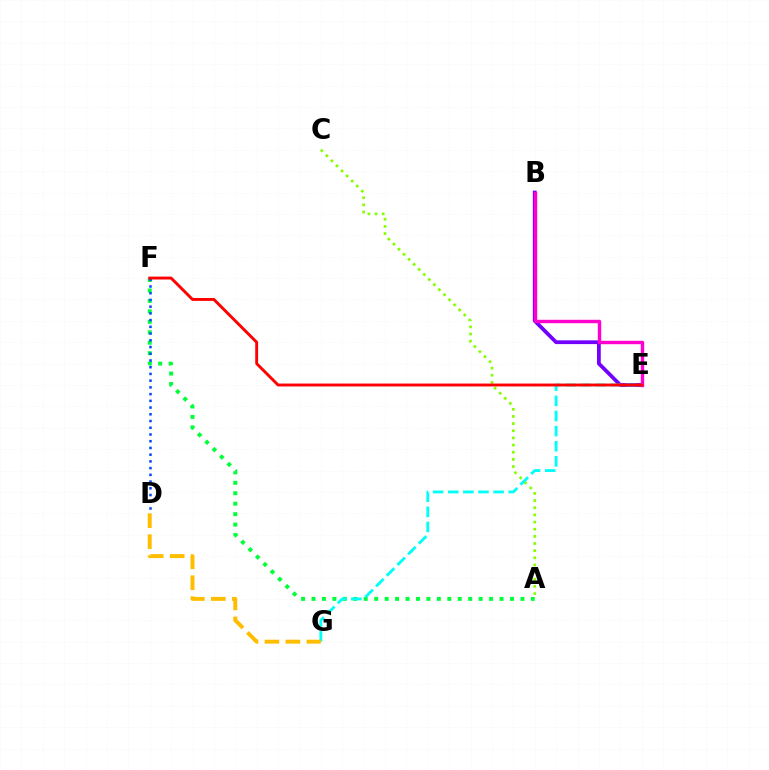{('B', 'E'): [{'color': '#7200ff', 'line_style': 'solid', 'thickness': 2.71}, {'color': '#ff00cf', 'line_style': 'solid', 'thickness': 2.45}], ('A', 'C'): [{'color': '#84ff00', 'line_style': 'dotted', 'thickness': 1.94}], ('A', 'F'): [{'color': '#00ff39', 'line_style': 'dotted', 'thickness': 2.84}], ('E', 'G'): [{'color': '#00fff6', 'line_style': 'dashed', 'thickness': 2.05}], ('D', 'G'): [{'color': '#ffbd00', 'line_style': 'dashed', 'thickness': 2.85}], ('D', 'F'): [{'color': '#004bff', 'line_style': 'dotted', 'thickness': 1.83}], ('E', 'F'): [{'color': '#ff0000', 'line_style': 'solid', 'thickness': 2.08}]}